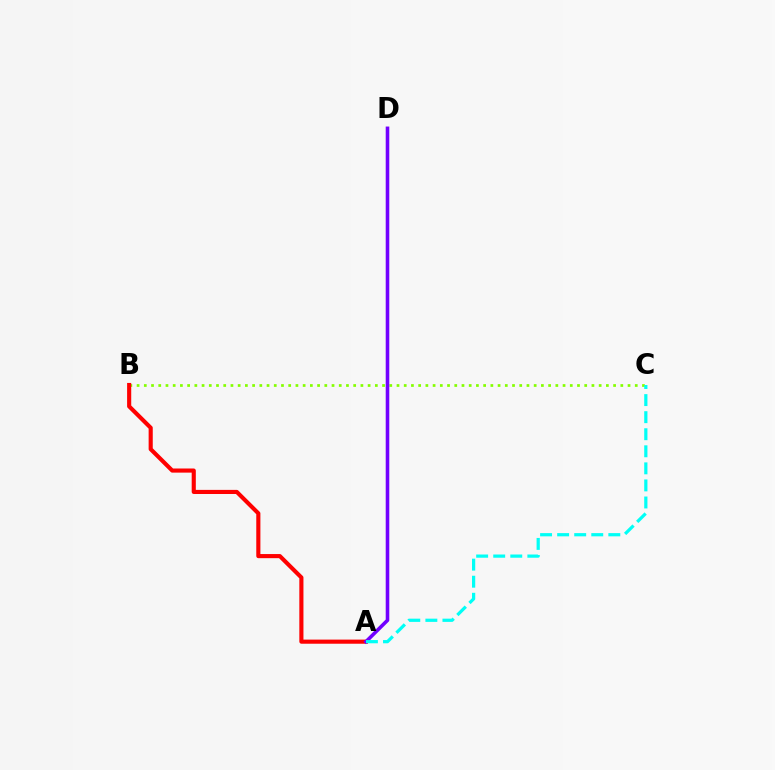{('B', 'C'): [{'color': '#84ff00', 'line_style': 'dotted', 'thickness': 1.96}], ('A', 'B'): [{'color': '#ff0000', 'line_style': 'solid', 'thickness': 2.97}], ('A', 'D'): [{'color': '#7200ff', 'line_style': 'solid', 'thickness': 2.58}], ('A', 'C'): [{'color': '#00fff6', 'line_style': 'dashed', 'thickness': 2.32}]}